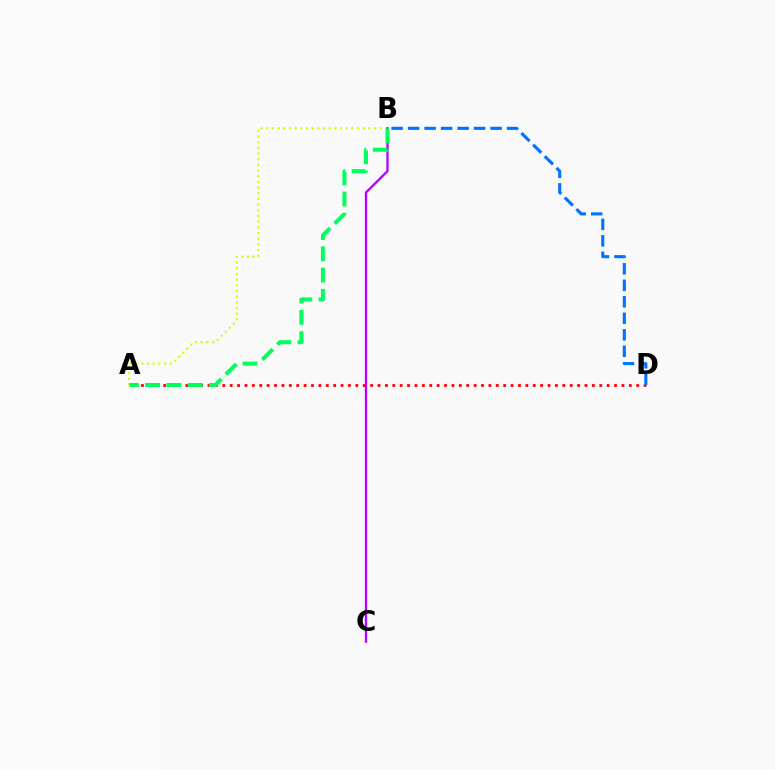{('A', 'B'): [{'color': '#d1ff00', 'line_style': 'dotted', 'thickness': 1.54}, {'color': '#00ff5c', 'line_style': 'dashed', 'thickness': 2.89}], ('A', 'D'): [{'color': '#ff0000', 'line_style': 'dotted', 'thickness': 2.01}], ('B', 'C'): [{'color': '#b900ff', 'line_style': 'solid', 'thickness': 1.67}], ('B', 'D'): [{'color': '#0074ff', 'line_style': 'dashed', 'thickness': 2.24}]}